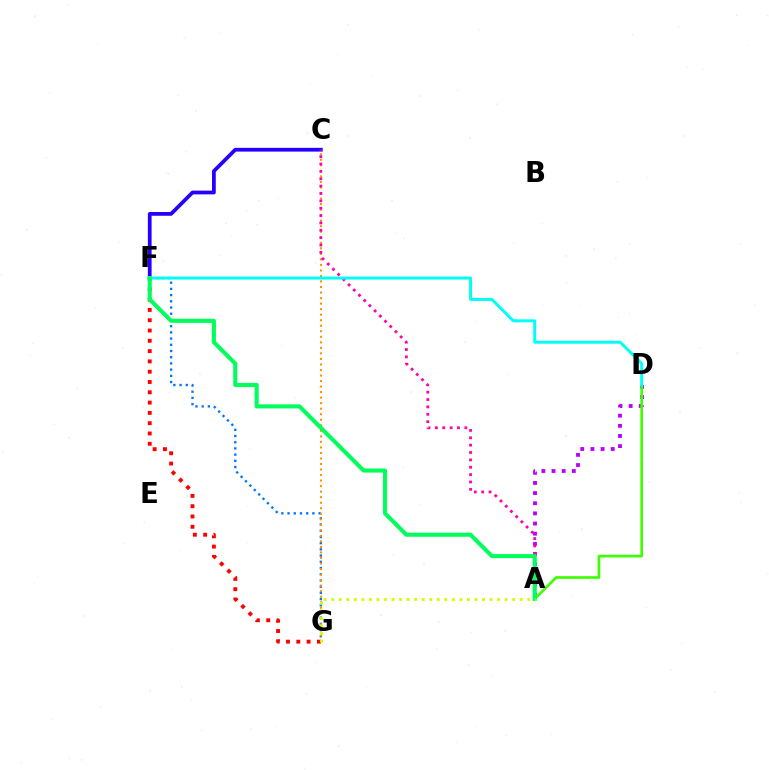{('A', 'D'): [{'color': '#b900ff', 'line_style': 'dotted', 'thickness': 2.76}, {'color': '#3dff00', 'line_style': 'solid', 'thickness': 1.92}], ('F', 'G'): [{'color': '#0074ff', 'line_style': 'dotted', 'thickness': 1.69}, {'color': '#ff0000', 'line_style': 'dotted', 'thickness': 2.8}], ('C', 'G'): [{'color': '#ff9400', 'line_style': 'dotted', 'thickness': 1.5}], ('C', 'F'): [{'color': '#2500ff', 'line_style': 'solid', 'thickness': 2.7}], ('A', 'C'): [{'color': '#ff00ac', 'line_style': 'dotted', 'thickness': 2.0}], ('D', 'F'): [{'color': '#00fff6', 'line_style': 'solid', 'thickness': 2.14}], ('A', 'F'): [{'color': '#00ff5c', 'line_style': 'solid', 'thickness': 2.94}], ('A', 'G'): [{'color': '#d1ff00', 'line_style': 'dotted', 'thickness': 2.05}]}